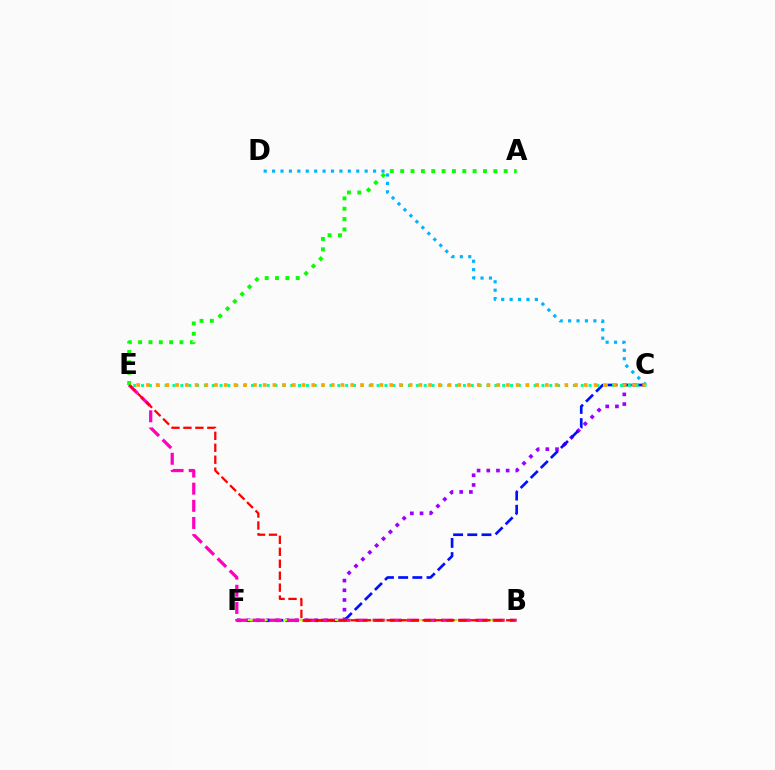{('C', 'D'): [{'color': '#00b5ff', 'line_style': 'dotted', 'thickness': 2.29}], ('C', 'F'): [{'color': '#9b00ff', 'line_style': 'dotted', 'thickness': 2.63}, {'color': '#0010ff', 'line_style': 'dashed', 'thickness': 1.93}], ('C', 'E'): [{'color': '#00ff9d', 'line_style': 'dotted', 'thickness': 2.13}, {'color': '#ffa500', 'line_style': 'dotted', 'thickness': 2.64}], ('B', 'F'): [{'color': '#b3ff00', 'line_style': 'dashed', 'thickness': 1.61}], ('B', 'E'): [{'color': '#ff00bd', 'line_style': 'dashed', 'thickness': 2.33}, {'color': '#ff0000', 'line_style': 'dashed', 'thickness': 1.62}], ('A', 'E'): [{'color': '#08ff00', 'line_style': 'dotted', 'thickness': 2.81}]}